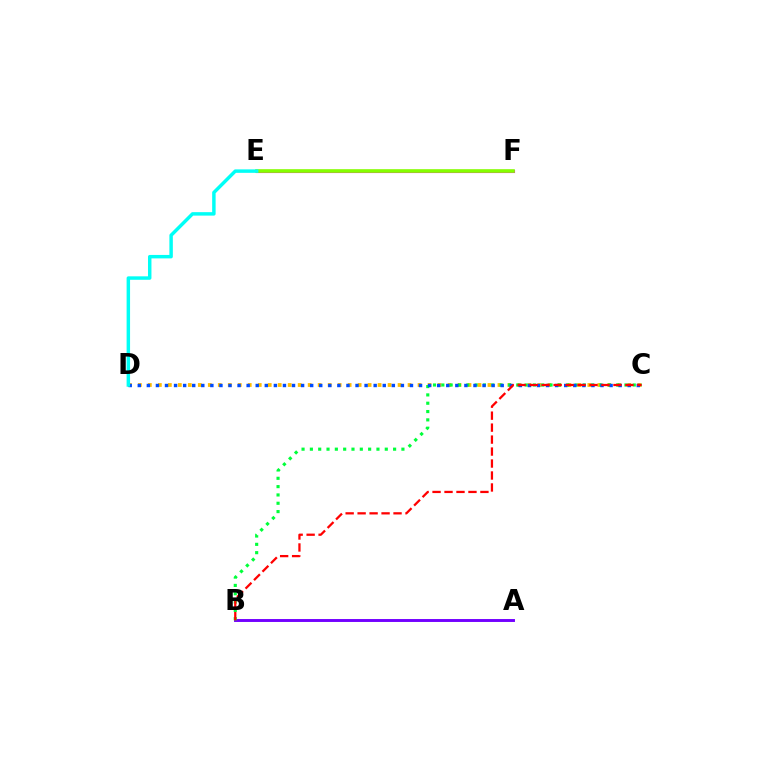{('C', 'D'): [{'color': '#ffbd00', 'line_style': 'dotted', 'thickness': 2.71}, {'color': '#004bff', 'line_style': 'dotted', 'thickness': 2.47}], ('E', 'F'): [{'color': '#ff00cf', 'line_style': 'solid', 'thickness': 2.24}, {'color': '#84ff00', 'line_style': 'solid', 'thickness': 2.59}], ('A', 'B'): [{'color': '#7200ff', 'line_style': 'solid', 'thickness': 2.1}], ('B', 'C'): [{'color': '#00ff39', 'line_style': 'dotted', 'thickness': 2.26}, {'color': '#ff0000', 'line_style': 'dashed', 'thickness': 1.63}], ('D', 'E'): [{'color': '#00fff6', 'line_style': 'solid', 'thickness': 2.49}]}